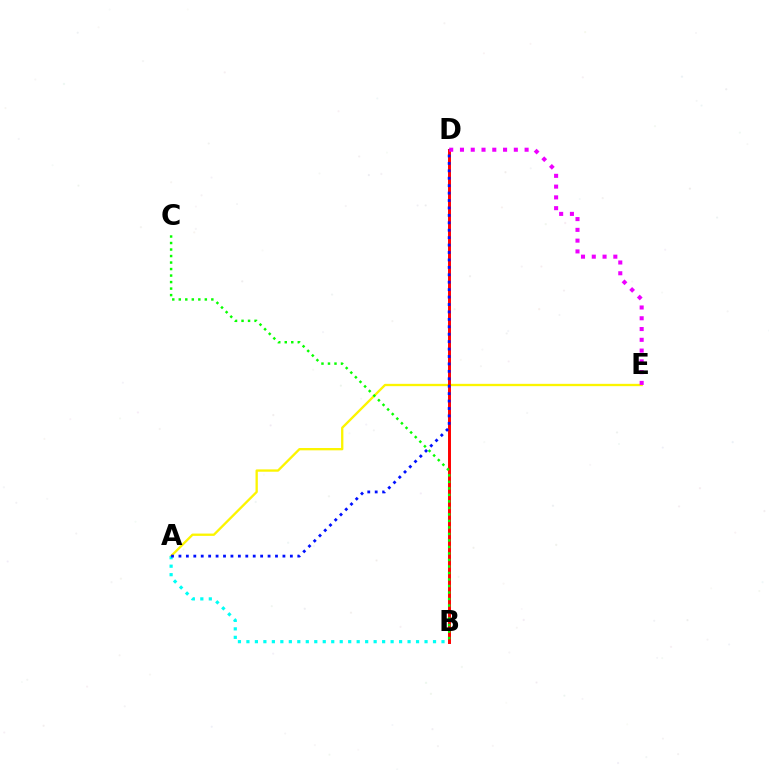{('A', 'E'): [{'color': '#fcf500', 'line_style': 'solid', 'thickness': 1.67}], ('B', 'D'): [{'color': '#ff0000', 'line_style': 'solid', 'thickness': 2.13}], ('D', 'E'): [{'color': '#ee00ff', 'line_style': 'dotted', 'thickness': 2.93}], ('A', 'B'): [{'color': '#00fff6', 'line_style': 'dotted', 'thickness': 2.3}], ('B', 'C'): [{'color': '#08ff00', 'line_style': 'dotted', 'thickness': 1.77}], ('A', 'D'): [{'color': '#0010ff', 'line_style': 'dotted', 'thickness': 2.02}]}